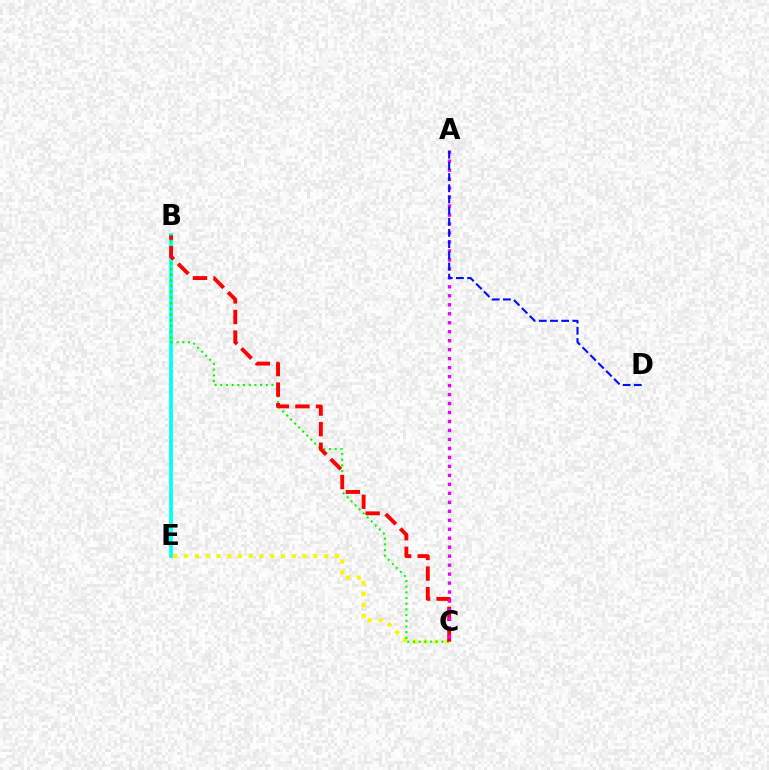{('C', 'E'): [{'color': '#fcf500', 'line_style': 'dotted', 'thickness': 2.93}], ('B', 'E'): [{'color': '#00fff6', 'line_style': 'solid', 'thickness': 2.65}], ('B', 'C'): [{'color': '#08ff00', 'line_style': 'dotted', 'thickness': 1.55}, {'color': '#ff0000', 'line_style': 'dashed', 'thickness': 2.79}], ('A', 'C'): [{'color': '#ee00ff', 'line_style': 'dotted', 'thickness': 2.44}], ('A', 'D'): [{'color': '#0010ff', 'line_style': 'dashed', 'thickness': 1.52}]}